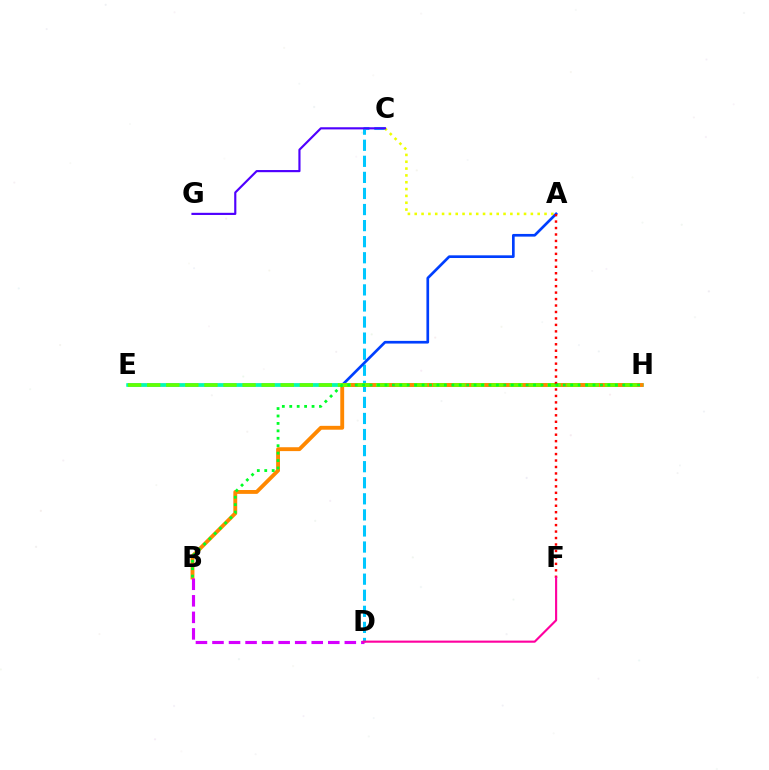{('C', 'D'): [{'color': '#00c7ff', 'line_style': 'dashed', 'thickness': 2.18}], ('A', 'C'): [{'color': '#eeff00', 'line_style': 'dotted', 'thickness': 1.86}], ('A', 'E'): [{'color': '#003fff', 'line_style': 'solid', 'thickness': 1.93}], ('E', 'H'): [{'color': '#00ffaf', 'line_style': 'solid', 'thickness': 2.54}, {'color': '#66ff00', 'line_style': 'dashed', 'thickness': 2.59}], ('C', 'G'): [{'color': '#4f00ff', 'line_style': 'solid', 'thickness': 1.55}], ('B', 'H'): [{'color': '#ff8800', 'line_style': 'solid', 'thickness': 2.78}, {'color': '#00ff27', 'line_style': 'dotted', 'thickness': 2.02}], ('B', 'D'): [{'color': '#d600ff', 'line_style': 'dashed', 'thickness': 2.25}], ('A', 'F'): [{'color': '#ff0000', 'line_style': 'dotted', 'thickness': 1.75}], ('D', 'F'): [{'color': '#ff00a0', 'line_style': 'solid', 'thickness': 1.53}]}